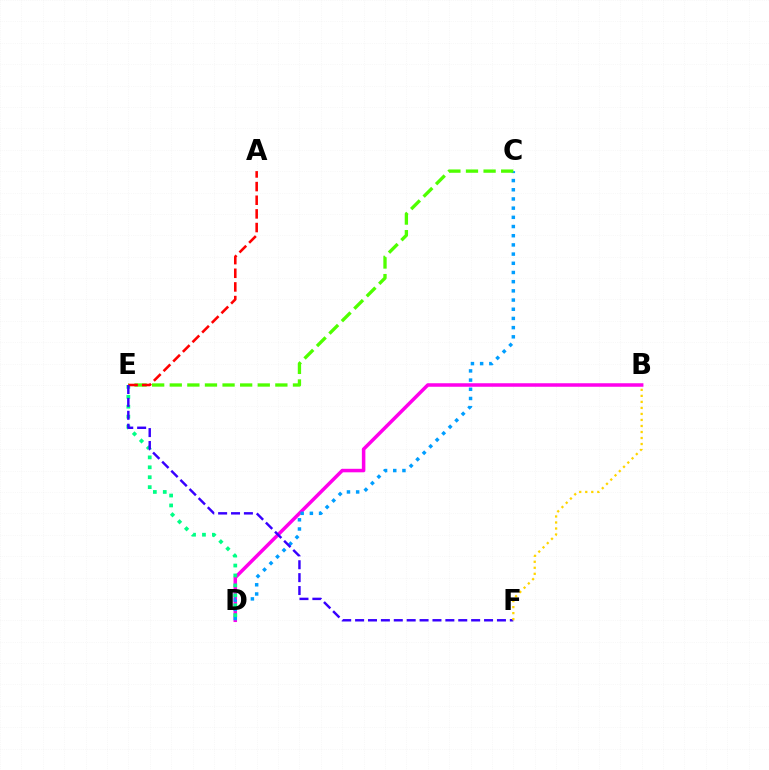{('B', 'D'): [{'color': '#ff00ed', 'line_style': 'solid', 'thickness': 2.53}], ('C', 'D'): [{'color': '#009eff', 'line_style': 'dotted', 'thickness': 2.5}], ('D', 'E'): [{'color': '#00ff86', 'line_style': 'dotted', 'thickness': 2.7}], ('C', 'E'): [{'color': '#4fff00', 'line_style': 'dashed', 'thickness': 2.39}], ('A', 'E'): [{'color': '#ff0000', 'line_style': 'dashed', 'thickness': 1.85}], ('E', 'F'): [{'color': '#3700ff', 'line_style': 'dashed', 'thickness': 1.75}], ('B', 'F'): [{'color': '#ffd500', 'line_style': 'dotted', 'thickness': 1.64}]}